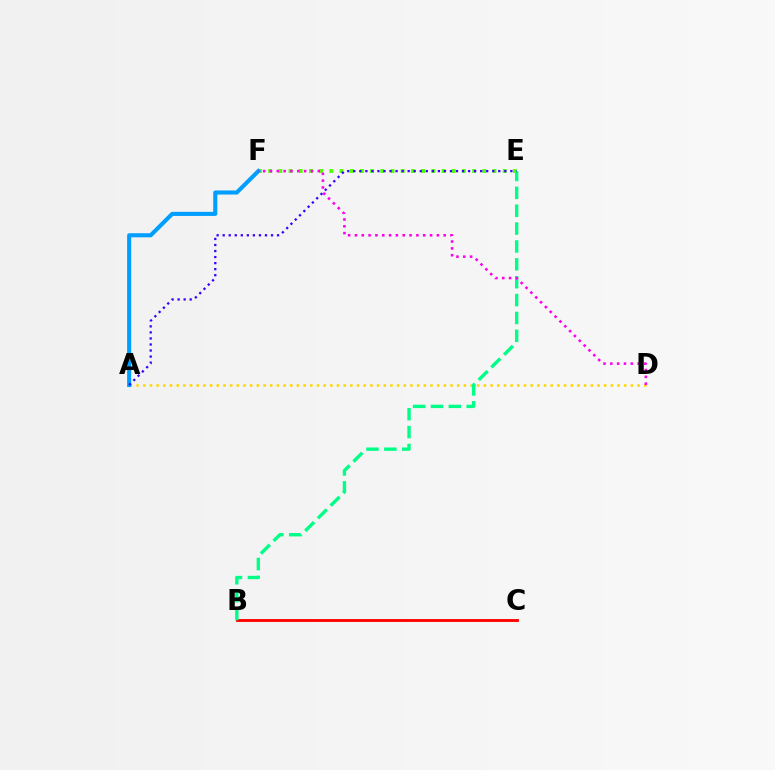{('E', 'F'): [{'color': '#4fff00', 'line_style': 'dotted', 'thickness': 2.77}], ('A', 'D'): [{'color': '#ffd500', 'line_style': 'dotted', 'thickness': 1.81}], ('B', 'C'): [{'color': '#ff0000', 'line_style': 'solid', 'thickness': 2.06}], ('A', 'F'): [{'color': '#009eff', 'line_style': 'solid', 'thickness': 2.94}], ('B', 'E'): [{'color': '#00ff86', 'line_style': 'dashed', 'thickness': 2.43}], ('D', 'F'): [{'color': '#ff00ed', 'line_style': 'dotted', 'thickness': 1.85}], ('A', 'E'): [{'color': '#3700ff', 'line_style': 'dotted', 'thickness': 1.64}]}